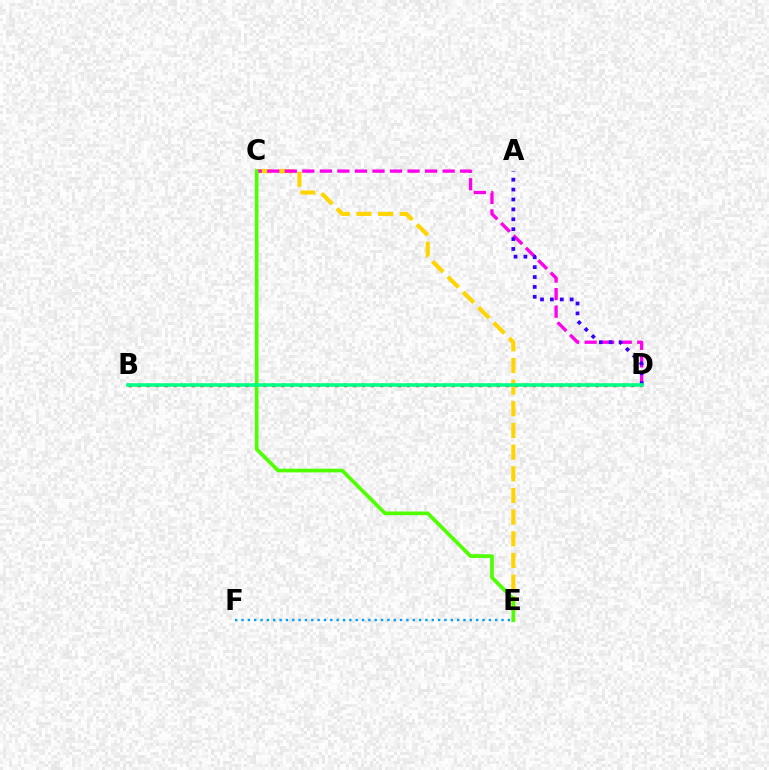{('B', 'D'): [{'color': '#ff0000', 'line_style': 'dotted', 'thickness': 2.44}, {'color': '#00ff86', 'line_style': 'solid', 'thickness': 2.58}], ('C', 'E'): [{'color': '#ffd500', 'line_style': 'dashed', 'thickness': 2.94}, {'color': '#4fff00', 'line_style': 'solid', 'thickness': 2.64}], ('C', 'D'): [{'color': '#ff00ed', 'line_style': 'dashed', 'thickness': 2.38}], ('E', 'F'): [{'color': '#009eff', 'line_style': 'dotted', 'thickness': 1.72}], ('A', 'D'): [{'color': '#3700ff', 'line_style': 'dotted', 'thickness': 2.69}]}